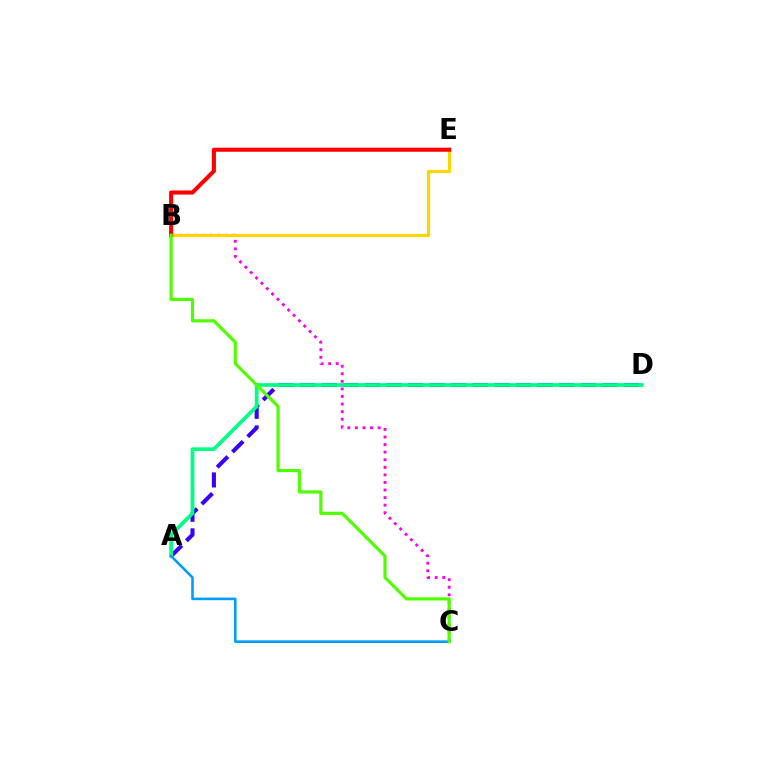{('A', 'D'): [{'color': '#3700ff', 'line_style': 'dashed', 'thickness': 2.93}, {'color': '#00ff86', 'line_style': 'solid', 'thickness': 2.68}], ('B', 'C'): [{'color': '#ff00ed', 'line_style': 'dotted', 'thickness': 2.06}, {'color': '#4fff00', 'line_style': 'solid', 'thickness': 2.29}], ('B', 'E'): [{'color': '#ffd500', 'line_style': 'solid', 'thickness': 2.3}, {'color': '#ff0000', 'line_style': 'solid', 'thickness': 2.93}], ('A', 'C'): [{'color': '#009eff', 'line_style': 'solid', 'thickness': 1.87}]}